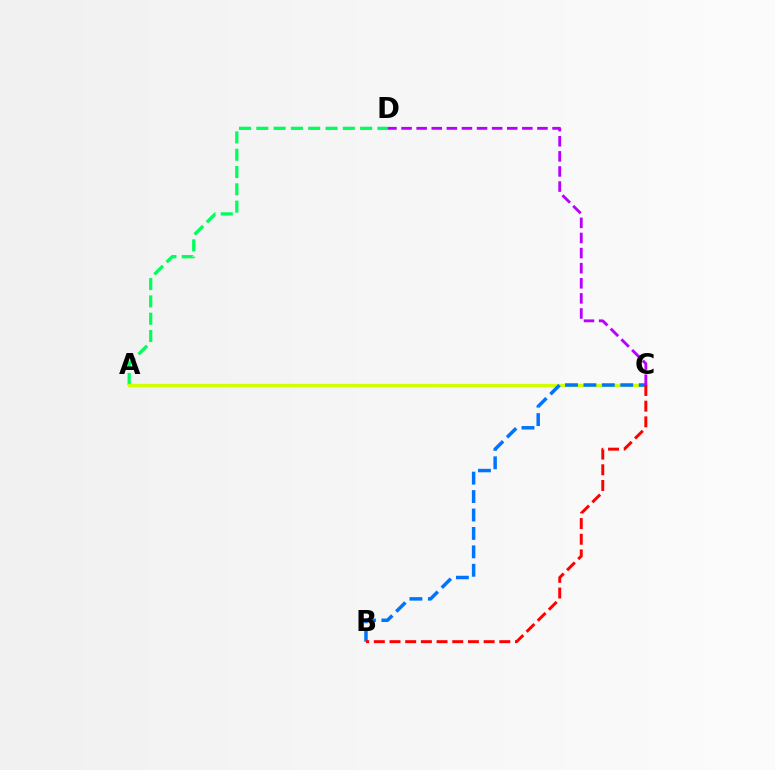{('A', 'D'): [{'color': '#00ff5c', 'line_style': 'dashed', 'thickness': 2.35}], ('A', 'C'): [{'color': '#d1ff00', 'line_style': 'solid', 'thickness': 2.4}], ('B', 'C'): [{'color': '#0074ff', 'line_style': 'dashed', 'thickness': 2.5}, {'color': '#ff0000', 'line_style': 'dashed', 'thickness': 2.13}], ('C', 'D'): [{'color': '#b900ff', 'line_style': 'dashed', 'thickness': 2.05}]}